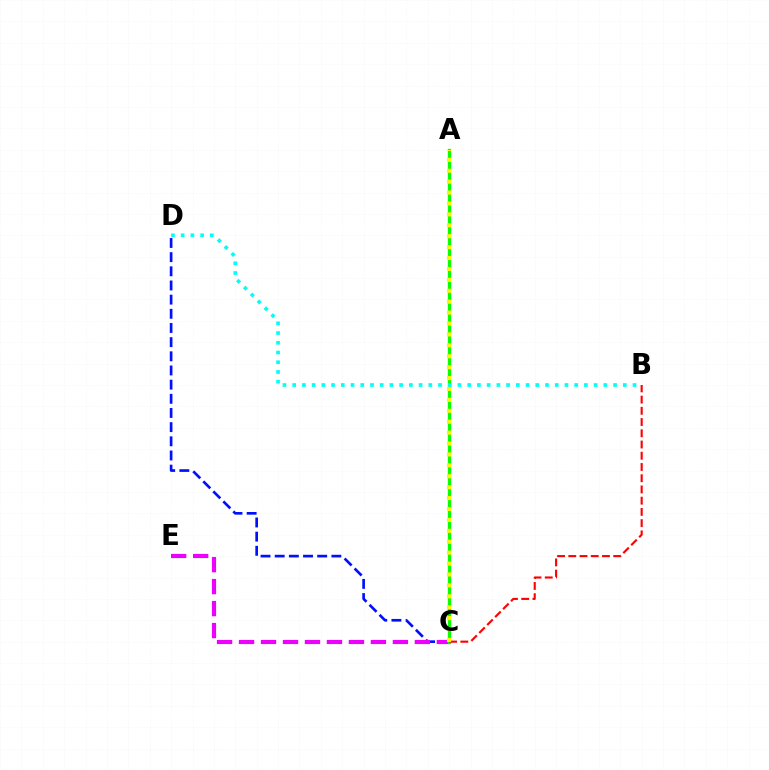{('C', 'D'): [{'color': '#0010ff', 'line_style': 'dashed', 'thickness': 1.92}], ('C', 'E'): [{'color': '#ee00ff', 'line_style': 'dashed', 'thickness': 2.99}], ('A', 'C'): [{'color': '#08ff00', 'line_style': 'solid', 'thickness': 2.37}, {'color': '#fcf500', 'line_style': 'dotted', 'thickness': 2.96}], ('B', 'C'): [{'color': '#ff0000', 'line_style': 'dashed', 'thickness': 1.53}], ('B', 'D'): [{'color': '#00fff6', 'line_style': 'dotted', 'thickness': 2.64}]}